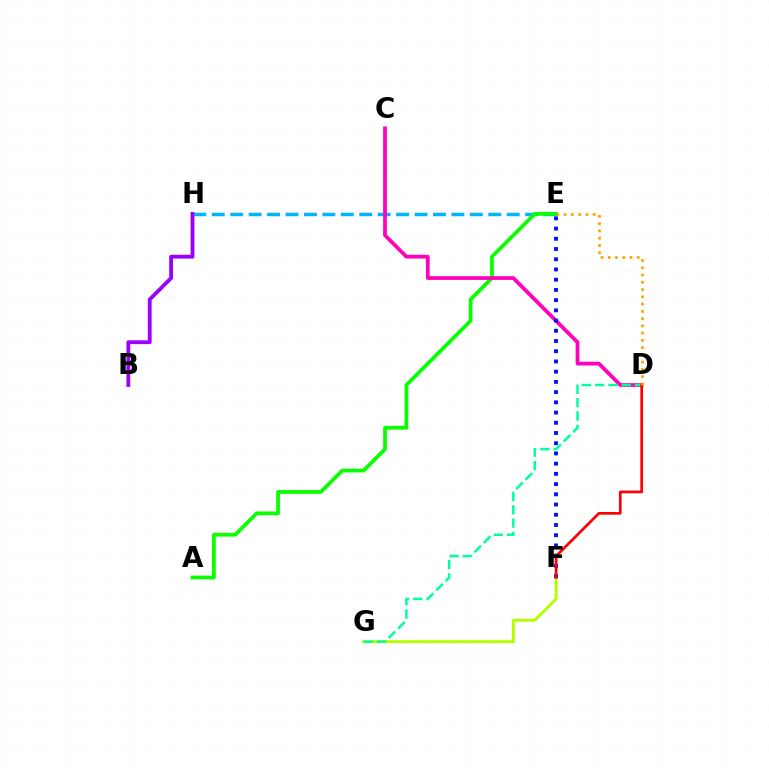{('E', 'H'): [{'color': '#00b5ff', 'line_style': 'dashed', 'thickness': 2.5}], ('A', 'E'): [{'color': '#08ff00', 'line_style': 'solid', 'thickness': 2.7}], ('C', 'D'): [{'color': '#ff00bd', 'line_style': 'solid', 'thickness': 2.7}], ('F', 'G'): [{'color': '#b3ff00', 'line_style': 'solid', 'thickness': 2.11}], ('D', 'G'): [{'color': '#00ff9d', 'line_style': 'dashed', 'thickness': 1.81}], ('E', 'F'): [{'color': '#0010ff', 'line_style': 'dotted', 'thickness': 2.78}], ('B', 'H'): [{'color': '#9b00ff', 'line_style': 'solid', 'thickness': 2.76}], ('D', 'F'): [{'color': '#ff0000', 'line_style': 'solid', 'thickness': 1.94}], ('D', 'E'): [{'color': '#ffa500', 'line_style': 'dotted', 'thickness': 1.97}]}